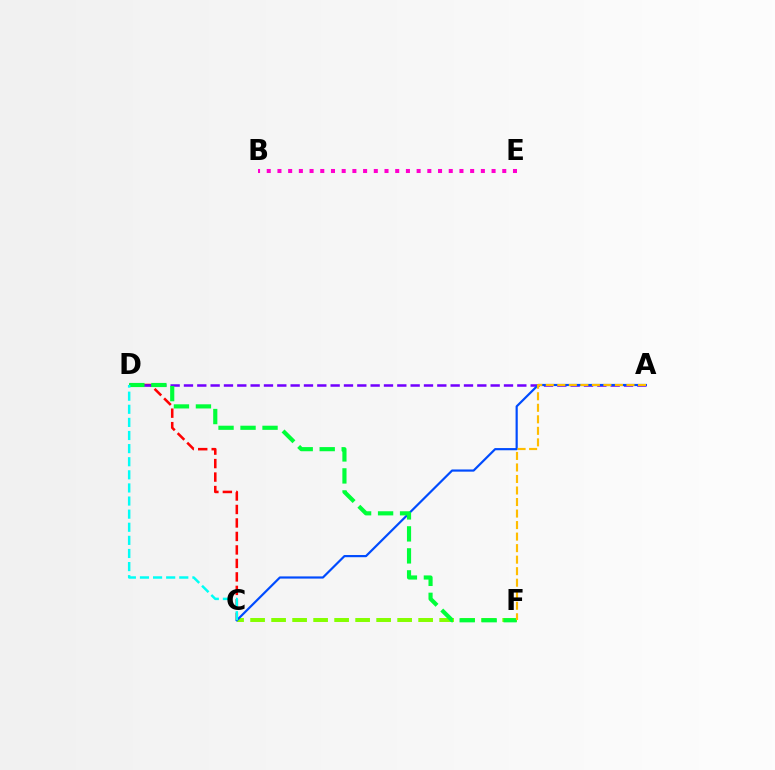{('C', 'D'): [{'color': '#ff0000', 'line_style': 'dashed', 'thickness': 1.83}, {'color': '#00fff6', 'line_style': 'dashed', 'thickness': 1.78}], ('B', 'E'): [{'color': '#ff00cf', 'line_style': 'dotted', 'thickness': 2.91}], ('C', 'F'): [{'color': '#84ff00', 'line_style': 'dashed', 'thickness': 2.85}], ('A', 'D'): [{'color': '#7200ff', 'line_style': 'dashed', 'thickness': 1.81}], ('A', 'C'): [{'color': '#004bff', 'line_style': 'solid', 'thickness': 1.57}], ('D', 'F'): [{'color': '#00ff39', 'line_style': 'dashed', 'thickness': 2.99}], ('A', 'F'): [{'color': '#ffbd00', 'line_style': 'dashed', 'thickness': 1.57}]}